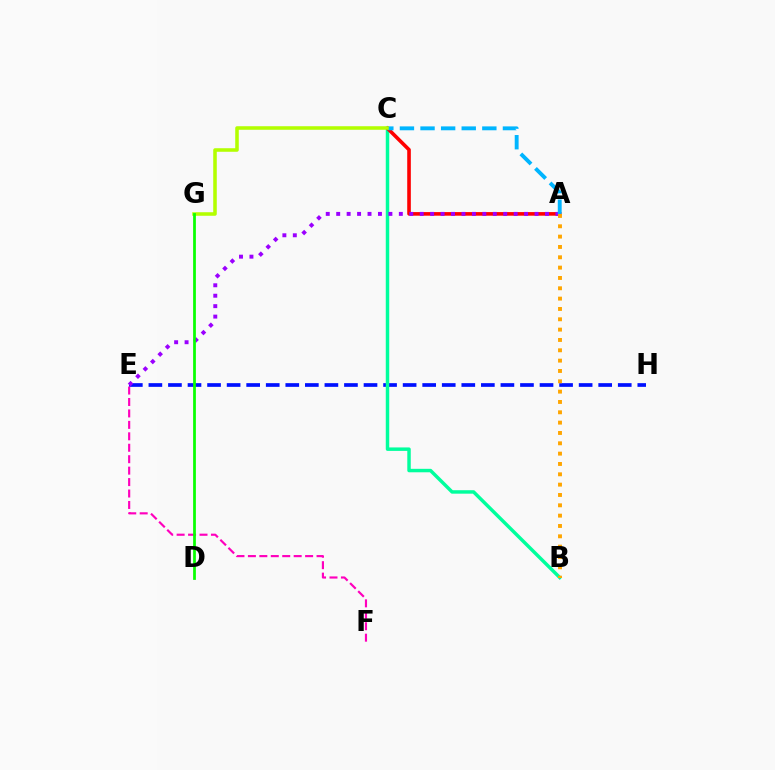{('E', 'H'): [{'color': '#0010ff', 'line_style': 'dashed', 'thickness': 2.66}], ('B', 'C'): [{'color': '#00ff9d', 'line_style': 'solid', 'thickness': 2.49}], ('A', 'C'): [{'color': '#ff0000', 'line_style': 'solid', 'thickness': 2.6}, {'color': '#00b5ff', 'line_style': 'dashed', 'thickness': 2.8}], ('A', 'E'): [{'color': '#9b00ff', 'line_style': 'dotted', 'thickness': 2.84}], ('A', 'B'): [{'color': '#ffa500', 'line_style': 'dotted', 'thickness': 2.81}], ('E', 'F'): [{'color': '#ff00bd', 'line_style': 'dashed', 'thickness': 1.55}], ('C', 'G'): [{'color': '#b3ff00', 'line_style': 'solid', 'thickness': 2.55}], ('D', 'G'): [{'color': '#08ff00', 'line_style': 'solid', 'thickness': 1.98}]}